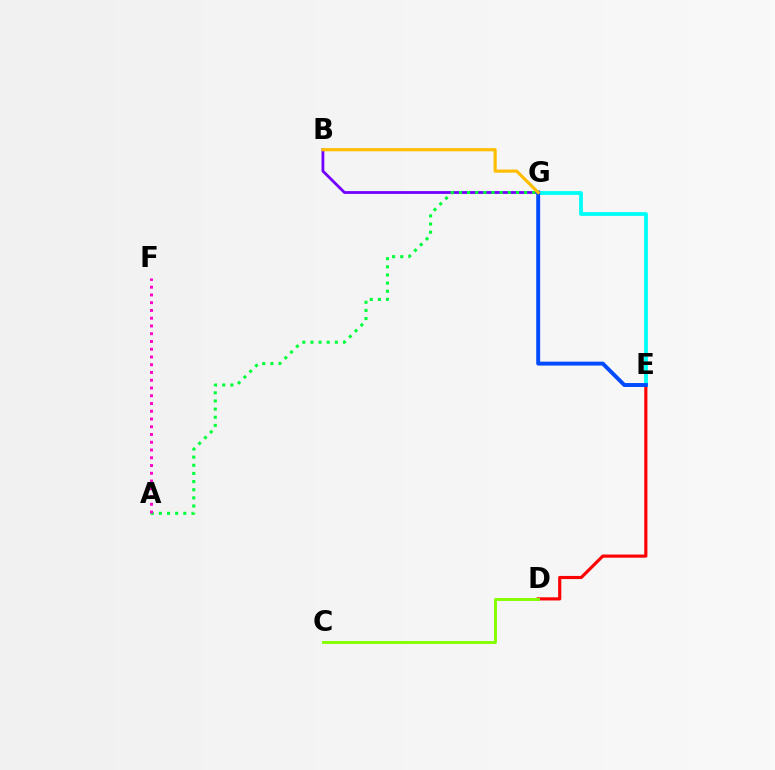{('B', 'G'): [{'color': '#7200ff', 'line_style': 'solid', 'thickness': 2.01}, {'color': '#ffbd00', 'line_style': 'solid', 'thickness': 2.26}], ('D', 'E'): [{'color': '#ff0000', 'line_style': 'solid', 'thickness': 2.27}], ('A', 'G'): [{'color': '#00ff39', 'line_style': 'dotted', 'thickness': 2.21}], ('E', 'G'): [{'color': '#00fff6', 'line_style': 'solid', 'thickness': 2.73}, {'color': '#004bff', 'line_style': 'solid', 'thickness': 2.83}], ('C', 'D'): [{'color': '#84ff00', 'line_style': 'solid', 'thickness': 2.11}], ('A', 'F'): [{'color': '#ff00cf', 'line_style': 'dotted', 'thickness': 2.11}]}